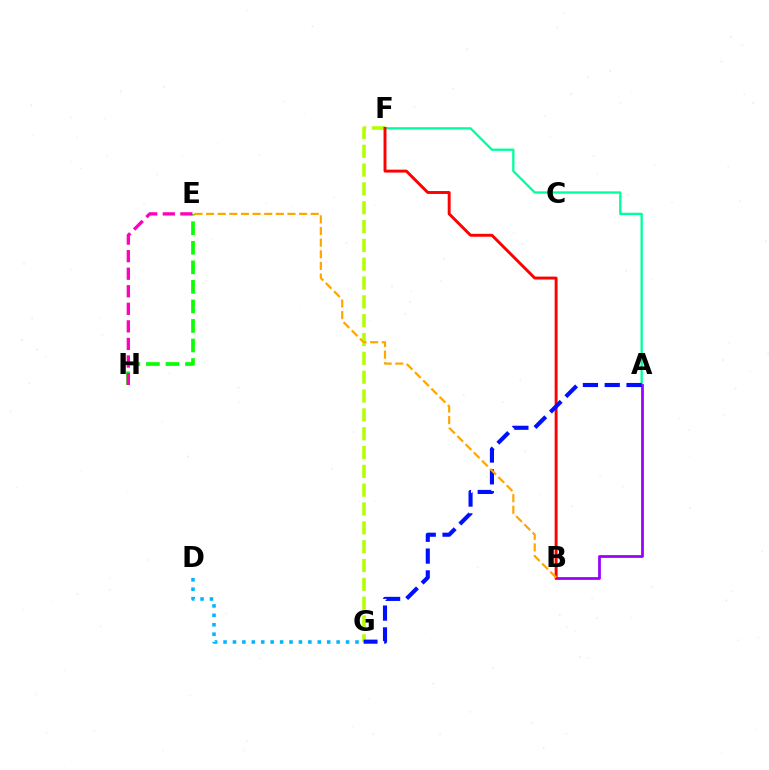{('A', 'F'): [{'color': '#00ff9d', 'line_style': 'solid', 'thickness': 1.67}], ('F', 'G'): [{'color': '#b3ff00', 'line_style': 'dashed', 'thickness': 2.56}], ('E', 'H'): [{'color': '#08ff00', 'line_style': 'dashed', 'thickness': 2.65}, {'color': '#ff00bd', 'line_style': 'dashed', 'thickness': 2.38}], ('A', 'B'): [{'color': '#9b00ff', 'line_style': 'solid', 'thickness': 1.99}], ('B', 'F'): [{'color': '#ff0000', 'line_style': 'solid', 'thickness': 2.11}], ('D', 'G'): [{'color': '#00b5ff', 'line_style': 'dotted', 'thickness': 2.56}], ('A', 'G'): [{'color': '#0010ff', 'line_style': 'dashed', 'thickness': 2.96}], ('B', 'E'): [{'color': '#ffa500', 'line_style': 'dashed', 'thickness': 1.58}]}